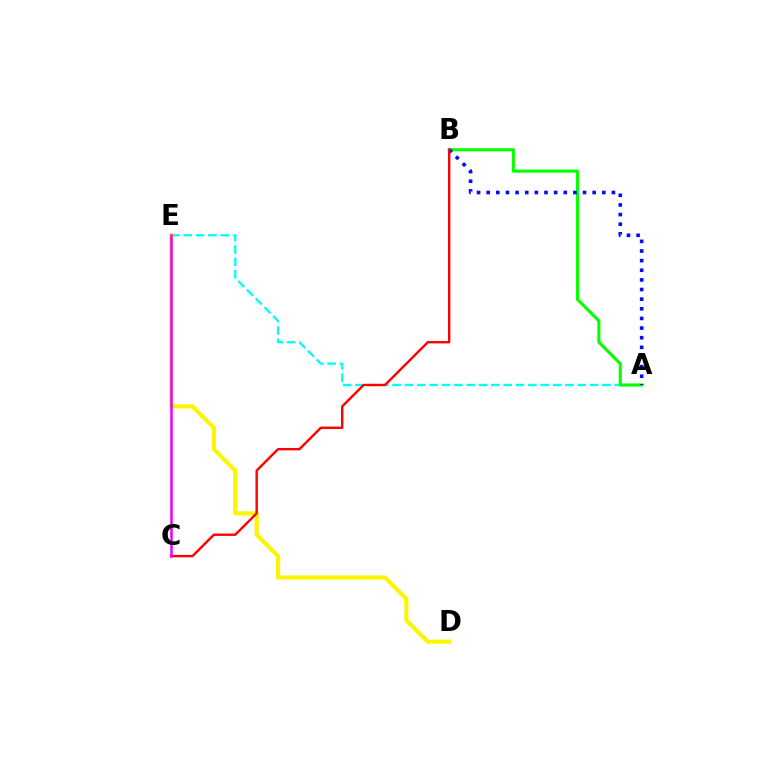{('A', 'E'): [{'color': '#00fff6', 'line_style': 'dashed', 'thickness': 1.68}], ('D', 'E'): [{'color': '#fcf500', 'line_style': 'solid', 'thickness': 2.95}], ('A', 'B'): [{'color': '#08ff00', 'line_style': 'solid', 'thickness': 2.24}, {'color': '#0010ff', 'line_style': 'dotted', 'thickness': 2.62}], ('B', 'C'): [{'color': '#ff0000', 'line_style': 'solid', 'thickness': 1.72}], ('C', 'E'): [{'color': '#ee00ff', 'line_style': 'solid', 'thickness': 1.82}]}